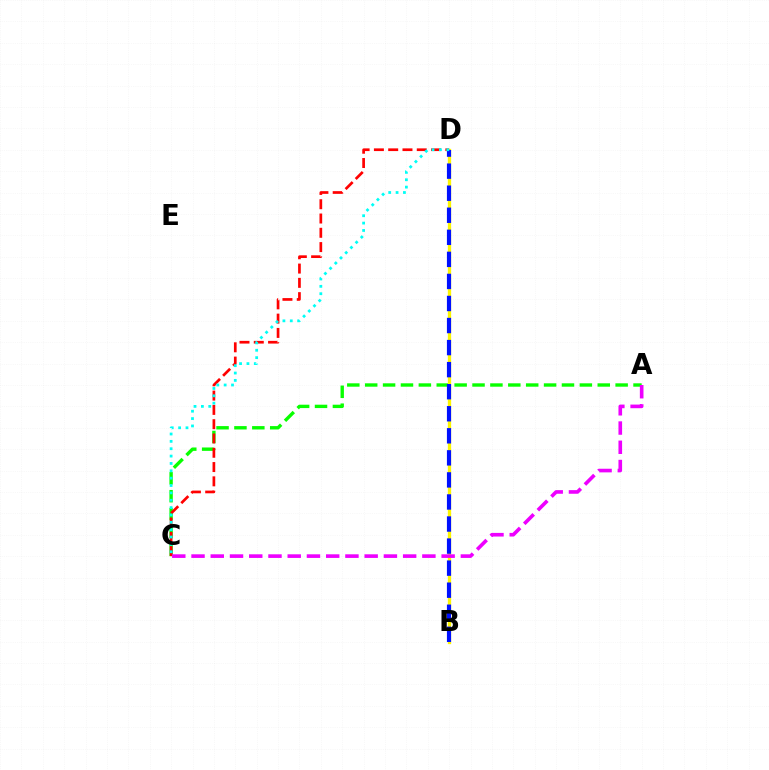{('A', 'C'): [{'color': '#08ff00', 'line_style': 'dashed', 'thickness': 2.43}, {'color': '#ee00ff', 'line_style': 'dashed', 'thickness': 2.61}], ('B', 'D'): [{'color': '#fcf500', 'line_style': 'solid', 'thickness': 2.38}, {'color': '#0010ff', 'line_style': 'dashed', 'thickness': 3.0}], ('C', 'D'): [{'color': '#ff0000', 'line_style': 'dashed', 'thickness': 1.94}, {'color': '#00fff6', 'line_style': 'dotted', 'thickness': 2.0}]}